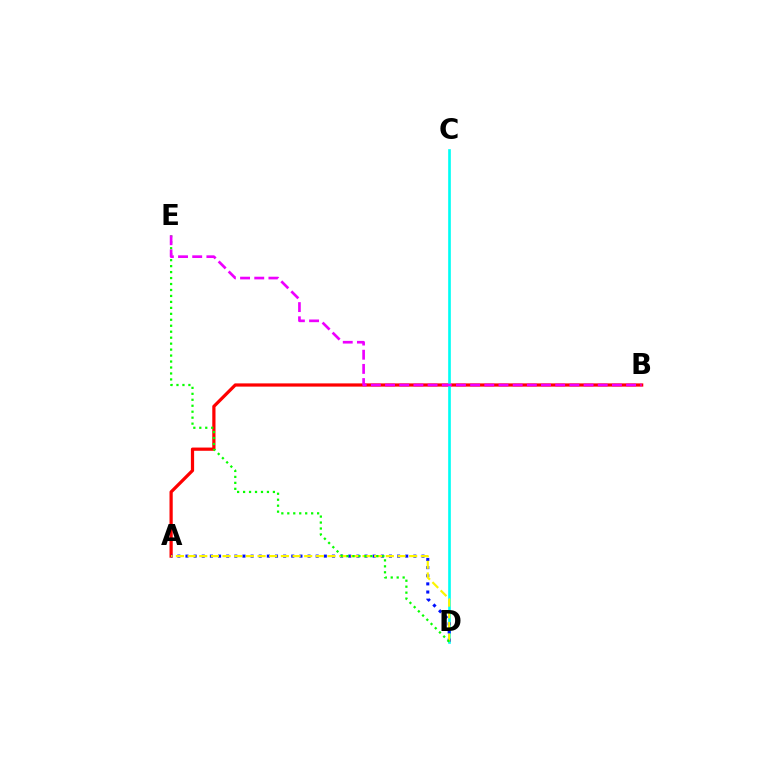{('A', 'B'): [{'color': '#ff0000', 'line_style': 'solid', 'thickness': 2.32}], ('C', 'D'): [{'color': '#00fff6', 'line_style': 'solid', 'thickness': 1.91}], ('A', 'D'): [{'color': '#0010ff', 'line_style': 'dotted', 'thickness': 2.21}, {'color': '#fcf500', 'line_style': 'dashed', 'thickness': 1.58}], ('D', 'E'): [{'color': '#08ff00', 'line_style': 'dotted', 'thickness': 1.62}], ('B', 'E'): [{'color': '#ee00ff', 'line_style': 'dashed', 'thickness': 1.93}]}